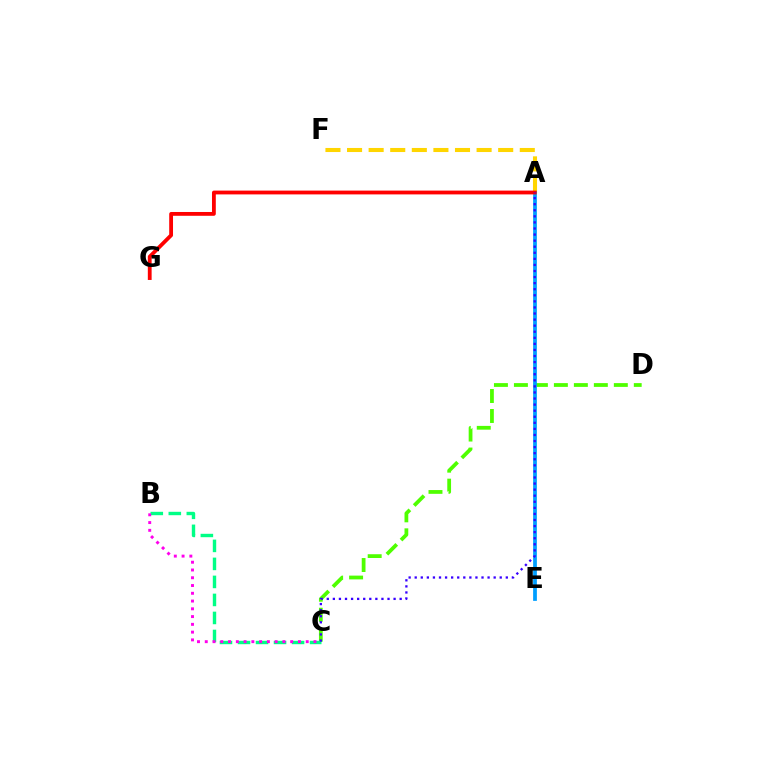{('C', 'D'): [{'color': '#4fff00', 'line_style': 'dashed', 'thickness': 2.71}], ('A', 'F'): [{'color': '#ffd500', 'line_style': 'dashed', 'thickness': 2.93}], ('B', 'C'): [{'color': '#00ff86', 'line_style': 'dashed', 'thickness': 2.45}, {'color': '#ff00ed', 'line_style': 'dotted', 'thickness': 2.11}], ('A', 'E'): [{'color': '#009eff', 'line_style': 'solid', 'thickness': 2.7}], ('A', 'G'): [{'color': '#ff0000', 'line_style': 'solid', 'thickness': 2.74}], ('A', 'C'): [{'color': '#3700ff', 'line_style': 'dotted', 'thickness': 1.65}]}